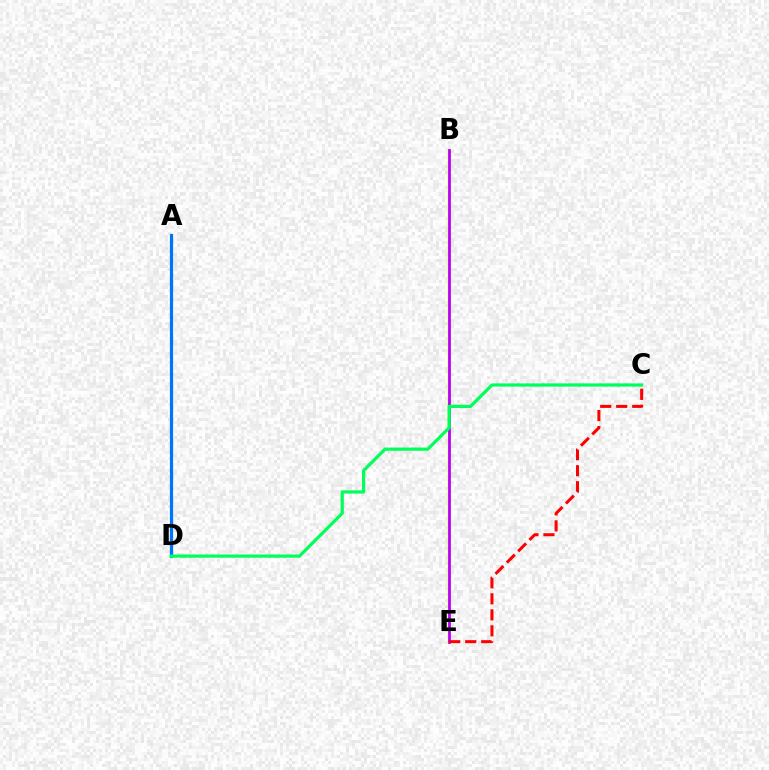{('B', 'E'): [{'color': '#d1ff00', 'line_style': 'solid', 'thickness': 1.8}, {'color': '#b900ff', 'line_style': 'solid', 'thickness': 1.99}], ('A', 'D'): [{'color': '#0074ff', 'line_style': 'solid', 'thickness': 2.31}], ('C', 'E'): [{'color': '#ff0000', 'line_style': 'dashed', 'thickness': 2.17}], ('C', 'D'): [{'color': '#00ff5c', 'line_style': 'solid', 'thickness': 2.32}]}